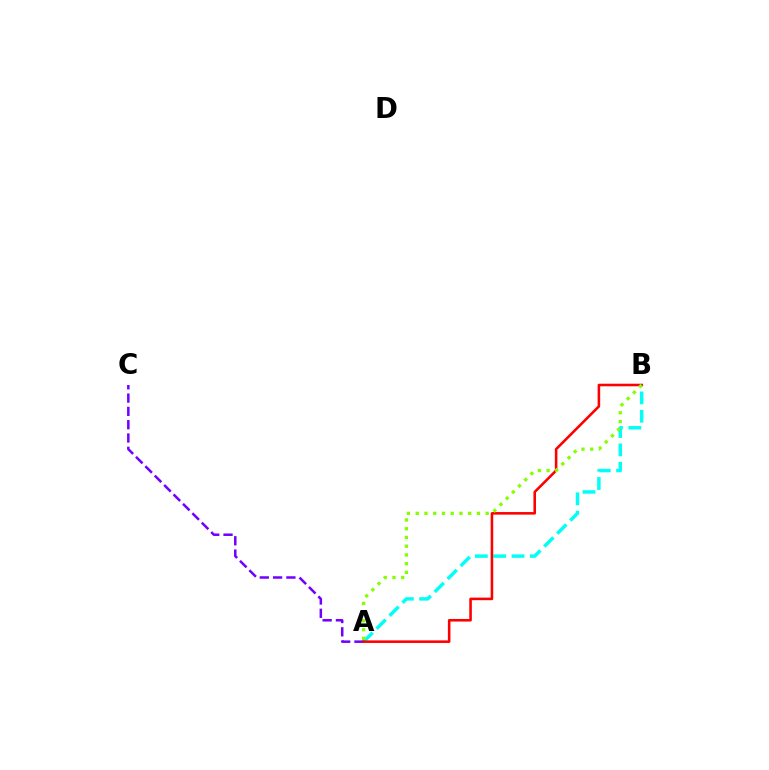{('A', 'B'): [{'color': '#00fff6', 'line_style': 'dashed', 'thickness': 2.49}, {'color': '#ff0000', 'line_style': 'solid', 'thickness': 1.85}, {'color': '#84ff00', 'line_style': 'dotted', 'thickness': 2.38}], ('A', 'C'): [{'color': '#7200ff', 'line_style': 'dashed', 'thickness': 1.81}]}